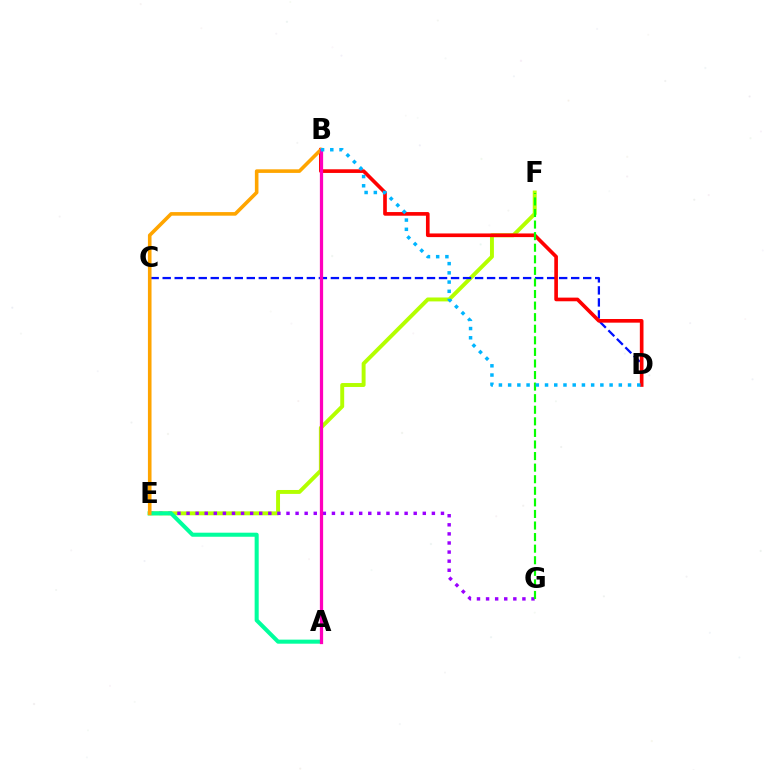{('E', 'F'): [{'color': '#b3ff00', 'line_style': 'solid', 'thickness': 2.83}], ('E', 'G'): [{'color': '#9b00ff', 'line_style': 'dotted', 'thickness': 2.47}], ('A', 'E'): [{'color': '#00ff9d', 'line_style': 'solid', 'thickness': 2.92}], ('C', 'D'): [{'color': '#0010ff', 'line_style': 'dashed', 'thickness': 1.63}], ('B', 'D'): [{'color': '#ff0000', 'line_style': 'solid', 'thickness': 2.63}, {'color': '#00b5ff', 'line_style': 'dotted', 'thickness': 2.51}], ('F', 'G'): [{'color': '#08ff00', 'line_style': 'dashed', 'thickness': 1.57}], ('B', 'E'): [{'color': '#ffa500', 'line_style': 'solid', 'thickness': 2.59}], ('A', 'B'): [{'color': '#ff00bd', 'line_style': 'solid', 'thickness': 2.34}]}